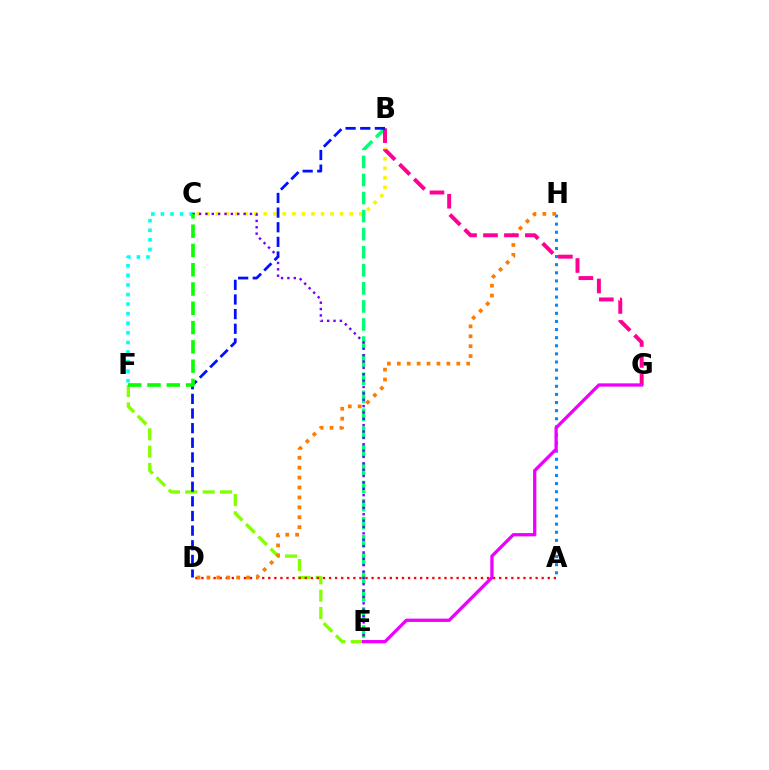{('E', 'F'): [{'color': '#84ff00', 'line_style': 'dashed', 'thickness': 2.36}], ('B', 'C'): [{'color': '#fcf500', 'line_style': 'dotted', 'thickness': 2.59}], ('B', 'E'): [{'color': '#00ff74', 'line_style': 'dashed', 'thickness': 2.45}], ('A', 'D'): [{'color': '#ff0000', 'line_style': 'dotted', 'thickness': 1.65}], ('A', 'H'): [{'color': '#008cff', 'line_style': 'dotted', 'thickness': 2.2}], ('C', 'F'): [{'color': '#00fff6', 'line_style': 'dotted', 'thickness': 2.6}, {'color': '#08ff00', 'line_style': 'dashed', 'thickness': 2.62}], ('D', 'H'): [{'color': '#ff7c00', 'line_style': 'dotted', 'thickness': 2.69}], ('B', 'G'): [{'color': '#ff0094', 'line_style': 'dashed', 'thickness': 2.84}], ('C', 'E'): [{'color': '#7200ff', 'line_style': 'dotted', 'thickness': 1.73}], ('E', 'G'): [{'color': '#ee00ff', 'line_style': 'solid', 'thickness': 2.36}], ('B', 'D'): [{'color': '#0010ff', 'line_style': 'dashed', 'thickness': 1.99}]}